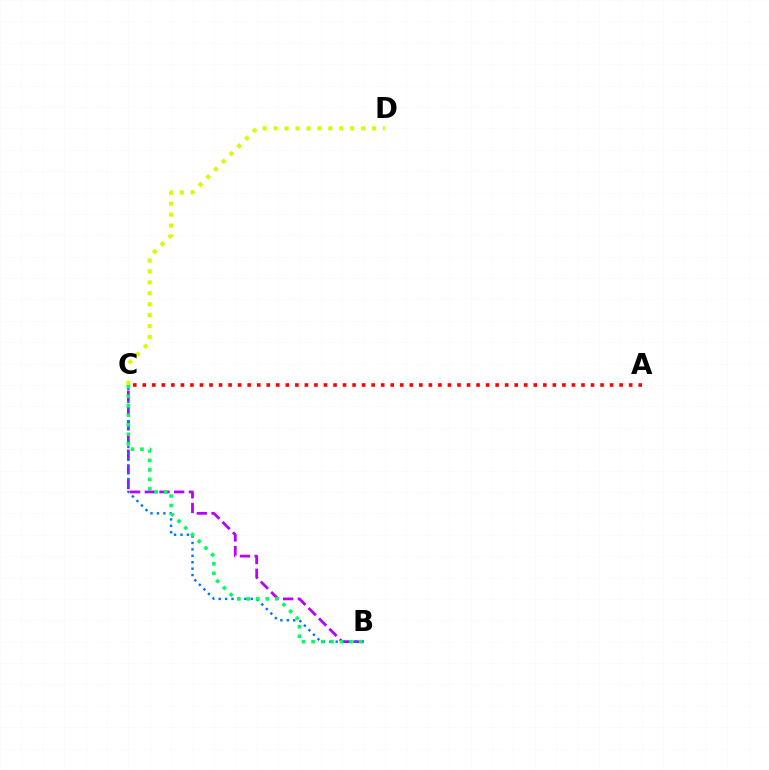{('B', 'C'): [{'color': '#b900ff', 'line_style': 'dashed', 'thickness': 1.99}, {'color': '#0074ff', 'line_style': 'dotted', 'thickness': 1.74}, {'color': '#00ff5c', 'line_style': 'dotted', 'thickness': 2.58}], ('A', 'C'): [{'color': '#ff0000', 'line_style': 'dotted', 'thickness': 2.59}], ('C', 'D'): [{'color': '#d1ff00', 'line_style': 'dotted', 'thickness': 2.97}]}